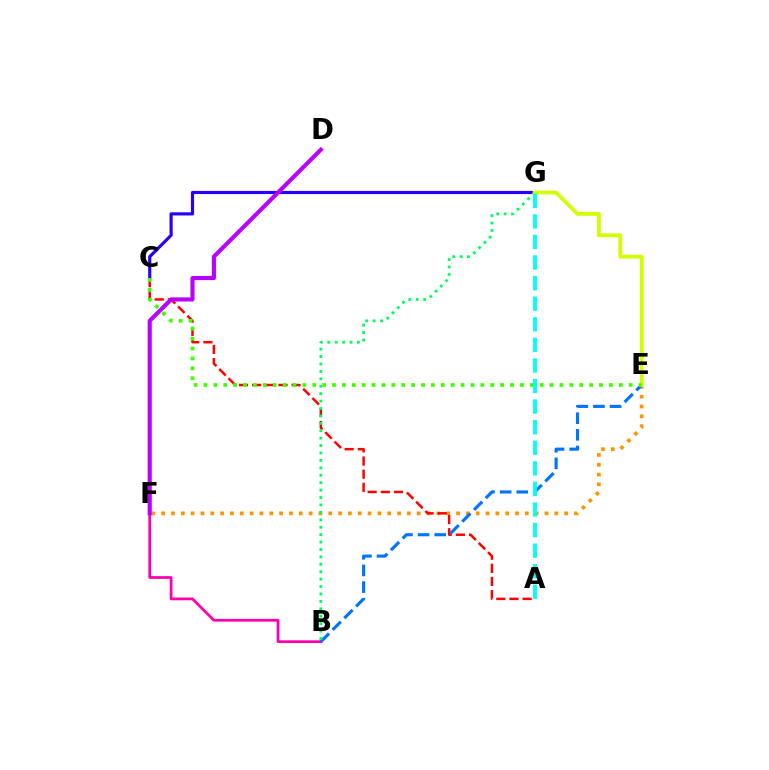{('E', 'F'): [{'color': '#ff9400', 'line_style': 'dotted', 'thickness': 2.67}], ('A', 'C'): [{'color': '#ff0000', 'line_style': 'dashed', 'thickness': 1.79}], ('B', 'F'): [{'color': '#ff00ac', 'line_style': 'solid', 'thickness': 1.97}], ('C', 'G'): [{'color': '#2500ff', 'line_style': 'solid', 'thickness': 2.28}], ('B', 'E'): [{'color': '#0074ff', 'line_style': 'dashed', 'thickness': 2.26}], ('B', 'G'): [{'color': '#00ff5c', 'line_style': 'dotted', 'thickness': 2.02}], ('E', 'G'): [{'color': '#d1ff00', 'line_style': 'solid', 'thickness': 2.74}], ('C', 'E'): [{'color': '#3dff00', 'line_style': 'dotted', 'thickness': 2.69}], ('D', 'F'): [{'color': '#b900ff', 'line_style': 'solid', 'thickness': 2.96}], ('A', 'G'): [{'color': '#00fff6', 'line_style': 'dashed', 'thickness': 2.8}]}